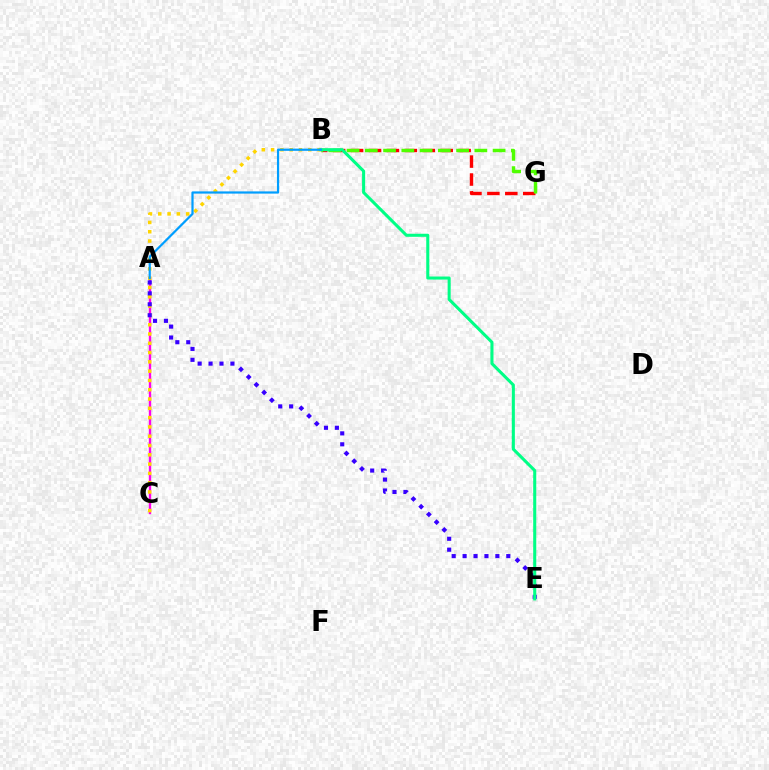{('A', 'C'): [{'color': '#ff00ed', 'line_style': 'solid', 'thickness': 1.71}], ('B', 'C'): [{'color': '#ffd500', 'line_style': 'dotted', 'thickness': 2.53}], ('A', 'E'): [{'color': '#3700ff', 'line_style': 'dotted', 'thickness': 2.97}], ('B', 'G'): [{'color': '#ff0000', 'line_style': 'dashed', 'thickness': 2.44}, {'color': '#4fff00', 'line_style': 'dashed', 'thickness': 2.48}], ('B', 'E'): [{'color': '#00ff86', 'line_style': 'solid', 'thickness': 2.21}], ('A', 'B'): [{'color': '#009eff', 'line_style': 'solid', 'thickness': 1.59}]}